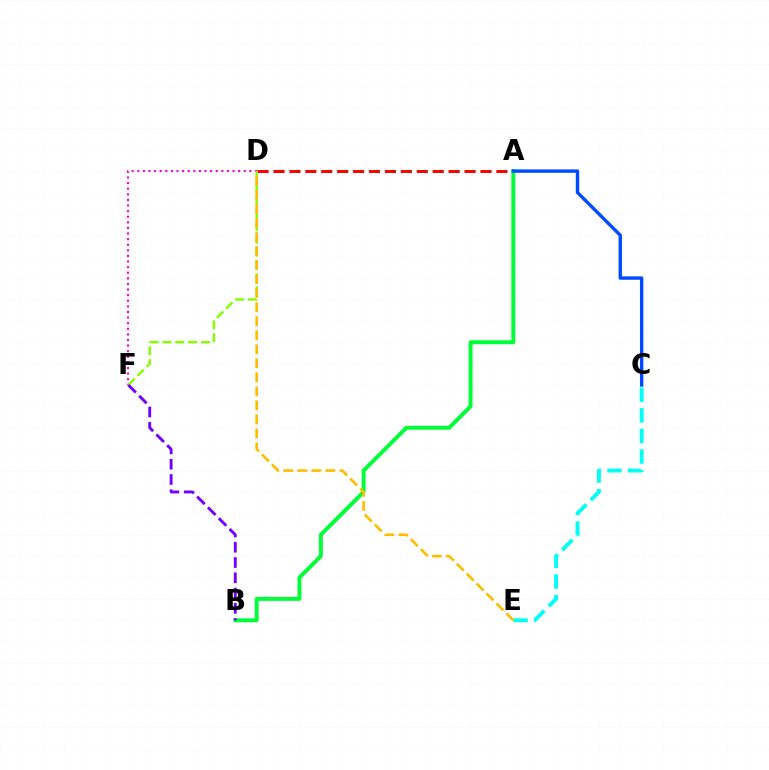{('A', 'D'): [{'color': '#ff0000', 'line_style': 'dashed', 'thickness': 2.16}], ('D', 'F'): [{'color': '#ff00cf', 'line_style': 'dotted', 'thickness': 1.52}, {'color': '#84ff00', 'line_style': 'dashed', 'thickness': 1.75}], ('C', 'E'): [{'color': '#00fff6', 'line_style': 'dashed', 'thickness': 2.8}], ('A', 'B'): [{'color': '#00ff39', 'line_style': 'solid', 'thickness': 2.84}], ('A', 'C'): [{'color': '#004bff', 'line_style': 'solid', 'thickness': 2.45}], ('D', 'E'): [{'color': '#ffbd00', 'line_style': 'dashed', 'thickness': 1.91}], ('B', 'F'): [{'color': '#7200ff', 'line_style': 'dashed', 'thickness': 2.07}]}